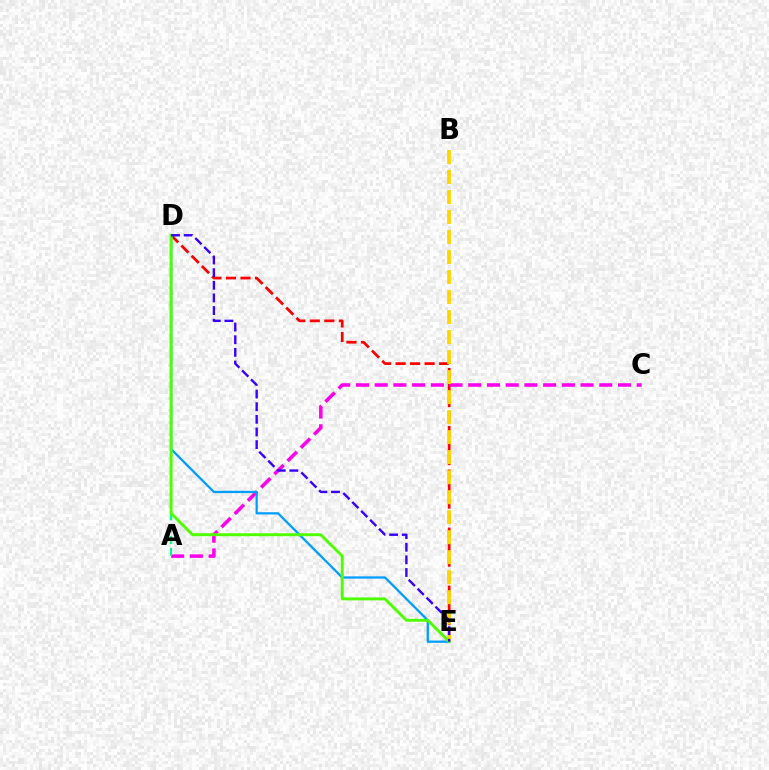{('D', 'E'): [{'color': '#ff0000', 'line_style': 'dashed', 'thickness': 1.97}, {'color': '#009eff', 'line_style': 'solid', 'thickness': 1.64}, {'color': '#4fff00', 'line_style': 'solid', 'thickness': 2.1}, {'color': '#3700ff', 'line_style': 'dashed', 'thickness': 1.72}], ('A', 'C'): [{'color': '#ff00ed', 'line_style': 'dashed', 'thickness': 2.54}], ('B', 'E'): [{'color': '#ffd500', 'line_style': 'dashed', 'thickness': 2.72}], ('A', 'D'): [{'color': '#00ff86', 'line_style': 'dashed', 'thickness': 1.61}]}